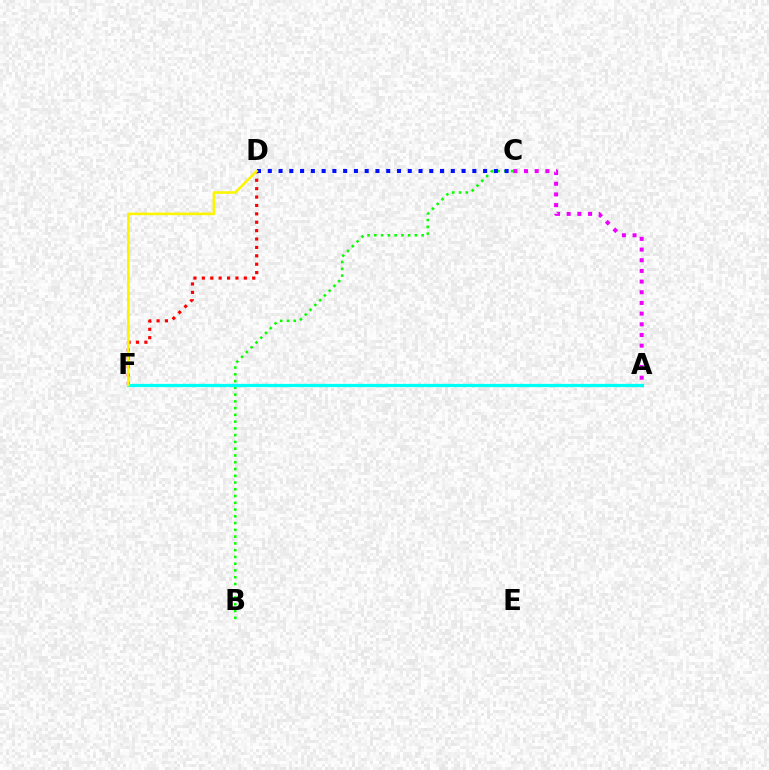{('B', 'C'): [{'color': '#08ff00', 'line_style': 'dotted', 'thickness': 1.84}], ('D', 'F'): [{'color': '#ff0000', 'line_style': 'dotted', 'thickness': 2.28}, {'color': '#fcf500', 'line_style': 'solid', 'thickness': 1.87}], ('A', 'C'): [{'color': '#ee00ff', 'line_style': 'dotted', 'thickness': 2.9}], ('A', 'F'): [{'color': '#00fff6', 'line_style': 'solid', 'thickness': 2.34}], ('C', 'D'): [{'color': '#0010ff', 'line_style': 'dotted', 'thickness': 2.92}]}